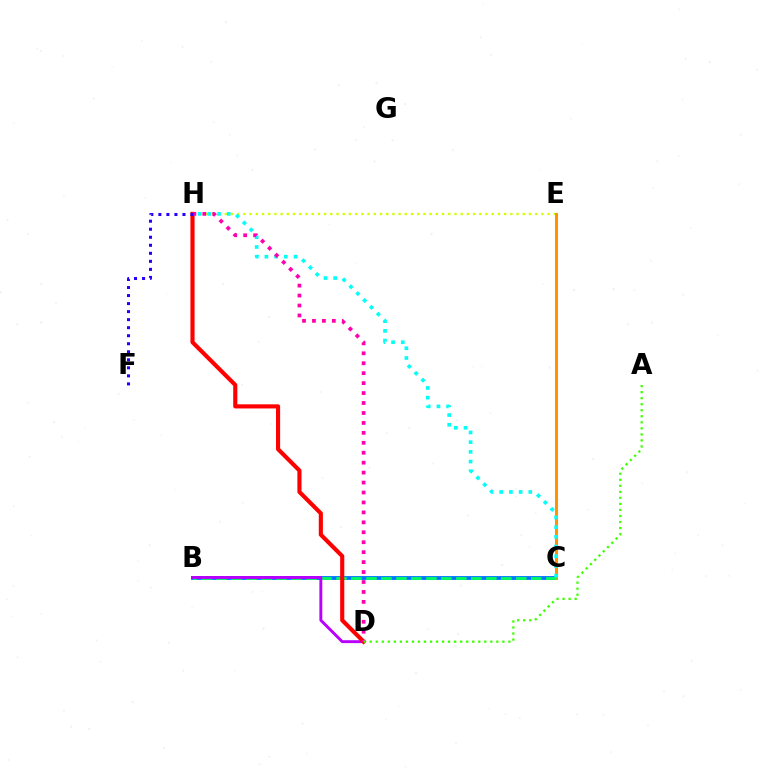{('B', 'C'): [{'color': '#0074ff', 'line_style': 'solid', 'thickness': 2.75}, {'color': '#00ff5c', 'line_style': 'dashed', 'thickness': 2.04}], ('E', 'H'): [{'color': '#d1ff00', 'line_style': 'dotted', 'thickness': 1.69}], ('C', 'E'): [{'color': '#ff9400', 'line_style': 'solid', 'thickness': 2.2}], ('C', 'H'): [{'color': '#00fff6', 'line_style': 'dotted', 'thickness': 2.64}], ('B', 'D'): [{'color': '#b900ff', 'line_style': 'solid', 'thickness': 2.09}], ('D', 'H'): [{'color': '#ff0000', 'line_style': 'solid', 'thickness': 2.97}, {'color': '#ff00ac', 'line_style': 'dotted', 'thickness': 2.7}], ('F', 'H'): [{'color': '#2500ff', 'line_style': 'dotted', 'thickness': 2.18}], ('A', 'D'): [{'color': '#3dff00', 'line_style': 'dotted', 'thickness': 1.64}]}